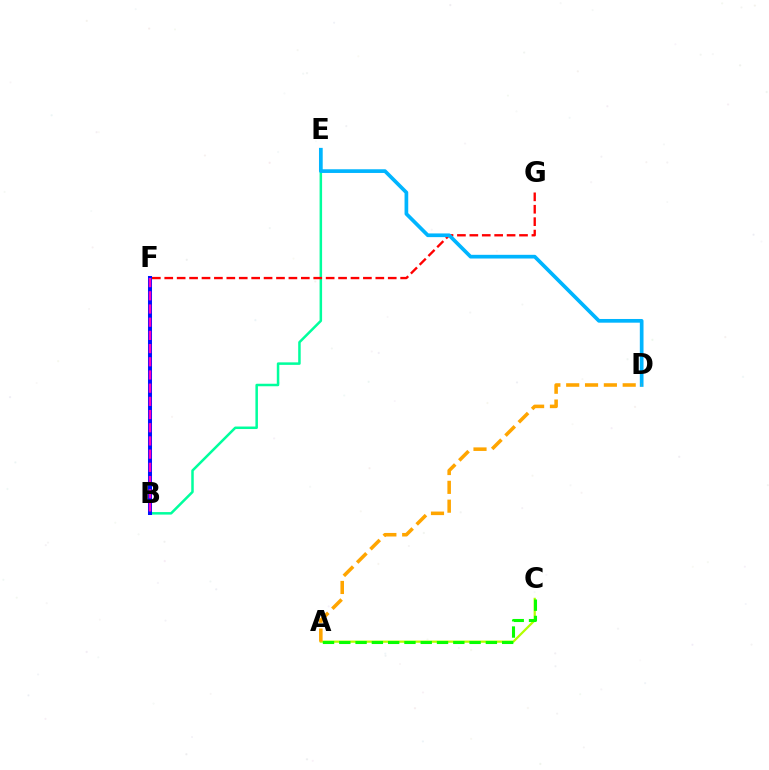{('B', 'E'): [{'color': '#00ff9d', 'line_style': 'solid', 'thickness': 1.81}], ('B', 'F'): [{'color': '#9b00ff', 'line_style': 'dotted', 'thickness': 2.59}, {'color': '#0010ff', 'line_style': 'solid', 'thickness': 2.9}, {'color': '#ff00bd', 'line_style': 'dashed', 'thickness': 1.79}], ('A', 'C'): [{'color': '#b3ff00', 'line_style': 'solid', 'thickness': 1.6}, {'color': '#08ff00', 'line_style': 'dashed', 'thickness': 2.21}], ('F', 'G'): [{'color': '#ff0000', 'line_style': 'dashed', 'thickness': 1.69}], ('D', 'E'): [{'color': '#00b5ff', 'line_style': 'solid', 'thickness': 2.66}], ('A', 'D'): [{'color': '#ffa500', 'line_style': 'dashed', 'thickness': 2.56}]}